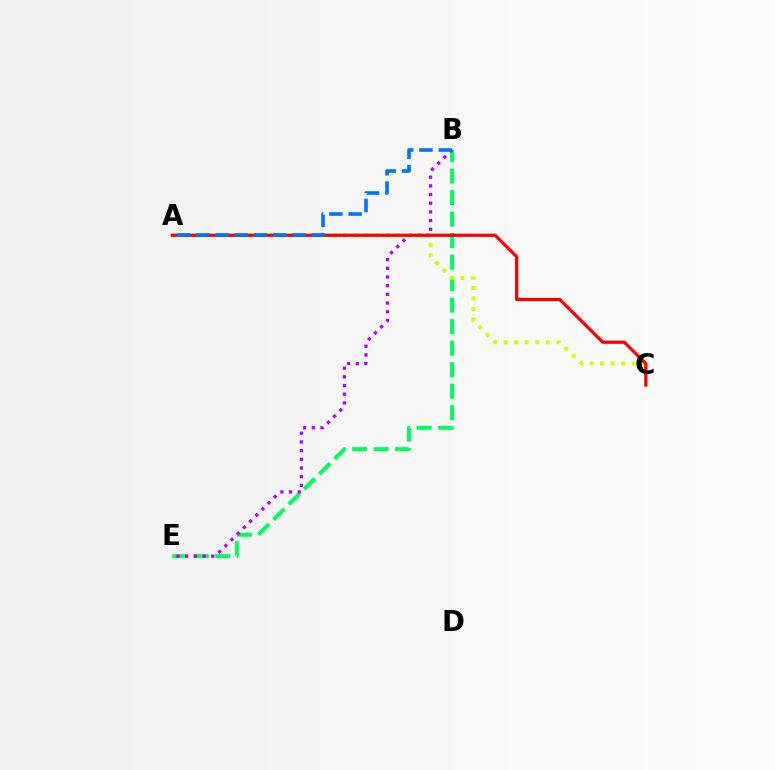{('B', 'E'): [{'color': '#00ff5c', 'line_style': 'dashed', 'thickness': 2.92}, {'color': '#b900ff', 'line_style': 'dotted', 'thickness': 2.36}], ('A', 'C'): [{'color': '#d1ff00', 'line_style': 'dotted', 'thickness': 2.86}, {'color': '#ff0000', 'line_style': 'solid', 'thickness': 2.32}], ('A', 'B'): [{'color': '#0074ff', 'line_style': 'dashed', 'thickness': 2.62}]}